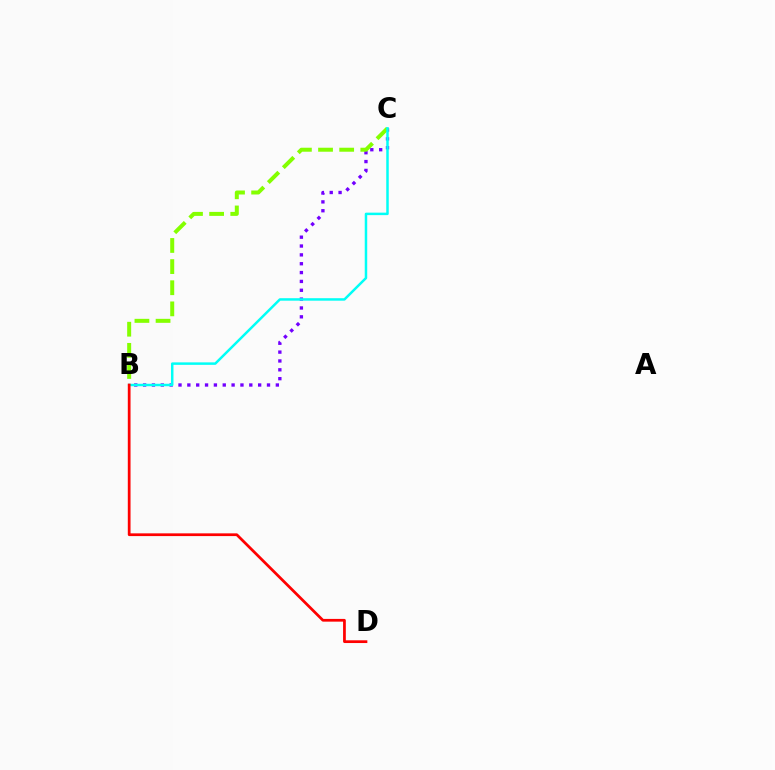{('B', 'C'): [{'color': '#7200ff', 'line_style': 'dotted', 'thickness': 2.4}, {'color': '#84ff00', 'line_style': 'dashed', 'thickness': 2.87}, {'color': '#00fff6', 'line_style': 'solid', 'thickness': 1.79}], ('B', 'D'): [{'color': '#ff0000', 'line_style': 'solid', 'thickness': 1.97}]}